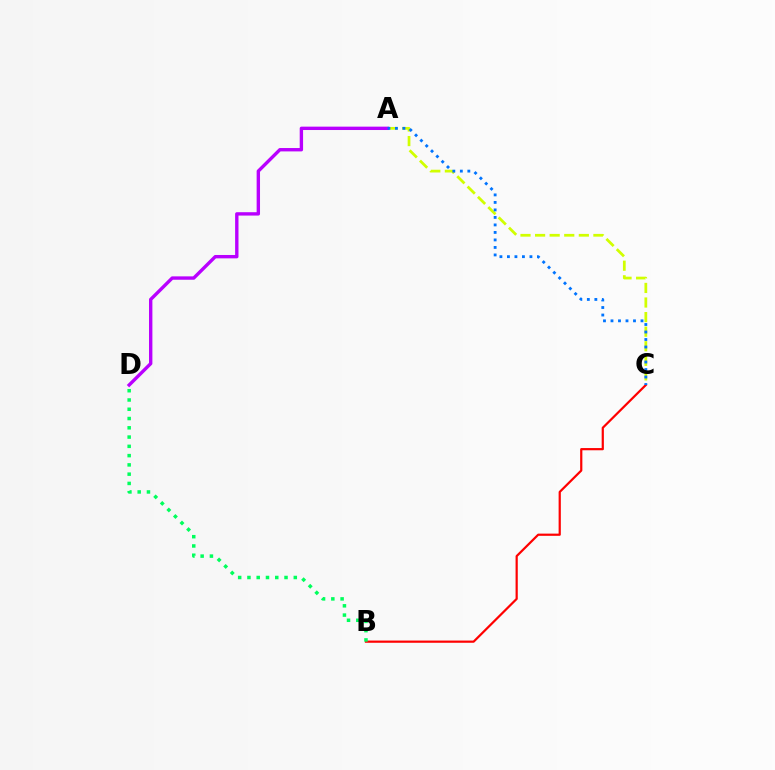{('A', 'C'): [{'color': '#d1ff00', 'line_style': 'dashed', 'thickness': 1.98}, {'color': '#0074ff', 'line_style': 'dotted', 'thickness': 2.04}], ('A', 'D'): [{'color': '#b900ff', 'line_style': 'solid', 'thickness': 2.43}], ('B', 'C'): [{'color': '#ff0000', 'line_style': 'solid', 'thickness': 1.59}], ('B', 'D'): [{'color': '#00ff5c', 'line_style': 'dotted', 'thickness': 2.52}]}